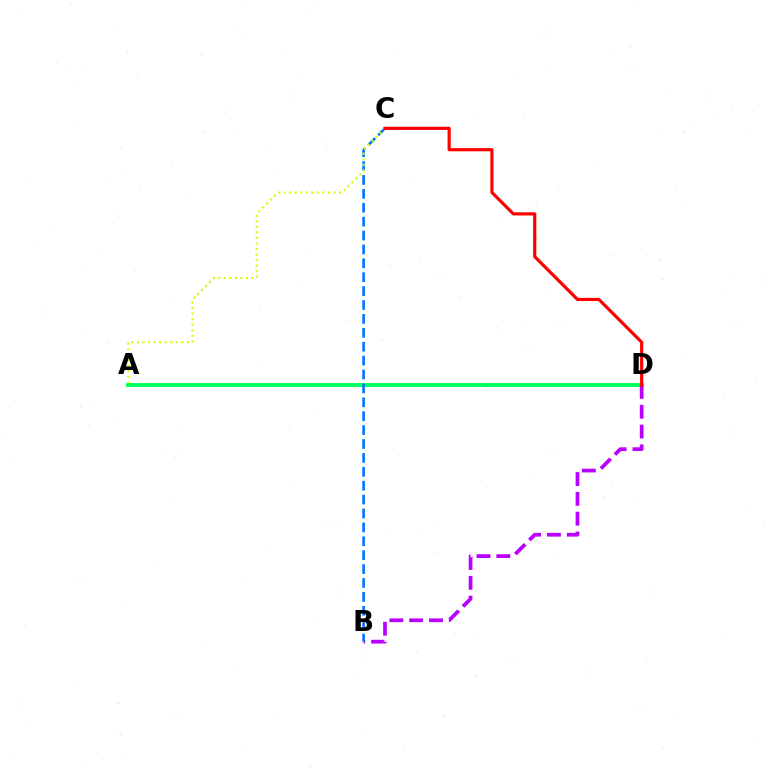{('A', 'D'): [{'color': '#00ff5c', 'line_style': 'solid', 'thickness': 2.8}], ('B', 'D'): [{'color': '#b900ff', 'line_style': 'dashed', 'thickness': 2.69}], ('B', 'C'): [{'color': '#0074ff', 'line_style': 'dashed', 'thickness': 1.89}], ('A', 'C'): [{'color': '#d1ff00', 'line_style': 'dotted', 'thickness': 1.5}], ('C', 'D'): [{'color': '#ff0000', 'line_style': 'solid', 'thickness': 2.29}]}